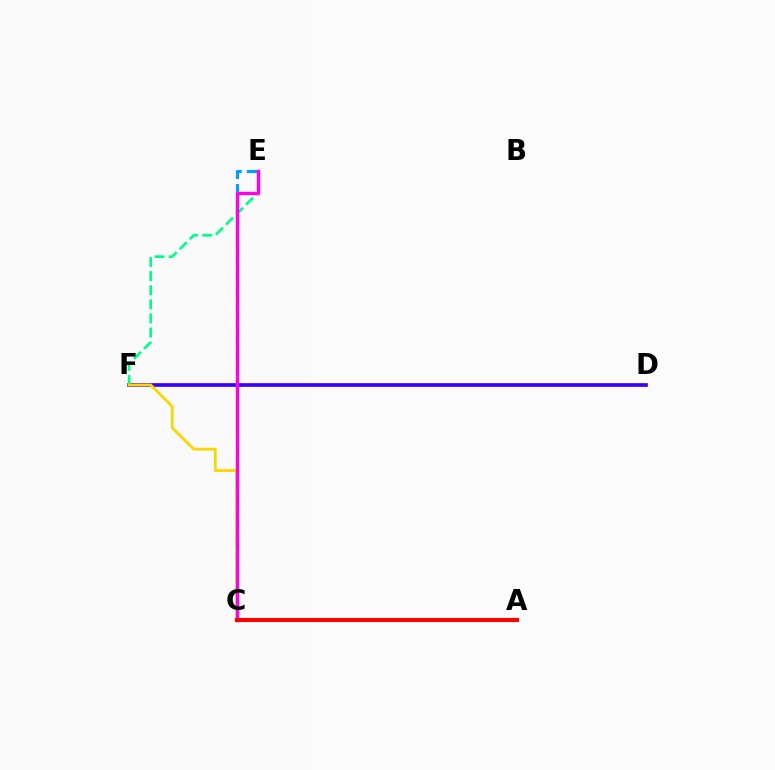{('D', 'F'): [{'color': '#3700ff', 'line_style': 'solid', 'thickness': 2.65}], ('E', 'F'): [{'color': '#00ff86', 'line_style': 'dashed', 'thickness': 1.92}], ('C', 'F'): [{'color': '#ffd500', 'line_style': 'solid', 'thickness': 2.03}], ('C', 'E'): [{'color': '#009eff', 'line_style': 'dashed', 'thickness': 2.28}, {'color': '#ff00ed', 'line_style': 'solid', 'thickness': 2.43}], ('A', 'C'): [{'color': '#4fff00', 'line_style': 'solid', 'thickness': 2.57}, {'color': '#ff0000', 'line_style': 'solid', 'thickness': 2.95}]}